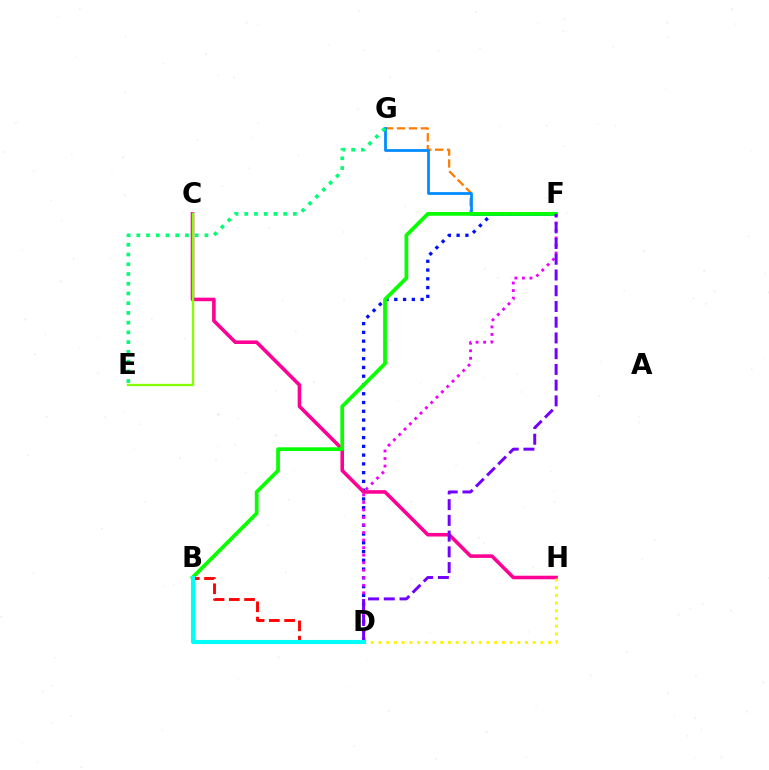{('D', 'F'): [{'color': '#0010ff', 'line_style': 'dotted', 'thickness': 2.38}, {'color': '#ee00ff', 'line_style': 'dotted', 'thickness': 2.05}, {'color': '#7200ff', 'line_style': 'dashed', 'thickness': 2.14}], ('C', 'H'): [{'color': '#ff0094', 'line_style': 'solid', 'thickness': 2.57}], ('F', 'G'): [{'color': '#ff7c00', 'line_style': 'dashed', 'thickness': 1.62}, {'color': '#008cff', 'line_style': 'solid', 'thickness': 2.0}], ('B', 'D'): [{'color': '#ff0000', 'line_style': 'dashed', 'thickness': 2.07}, {'color': '#00fff6', 'line_style': 'solid', 'thickness': 2.96}], ('D', 'H'): [{'color': '#fcf500', 'line_style': 'dotted', 'thickness': 2.1}], ('C', 'E'): [{'color': '#84ff00', 'line_style': 'solid', 'thickness': 1.68}], ('B', 'F'): [{'color': '#08ff00', 'line_style': 'solid', 'thickness': 2.69}], ('E', 'G'): [{'color': '#00ff74', 'line_style': 'dotted', 'thickness': 2.64}]}